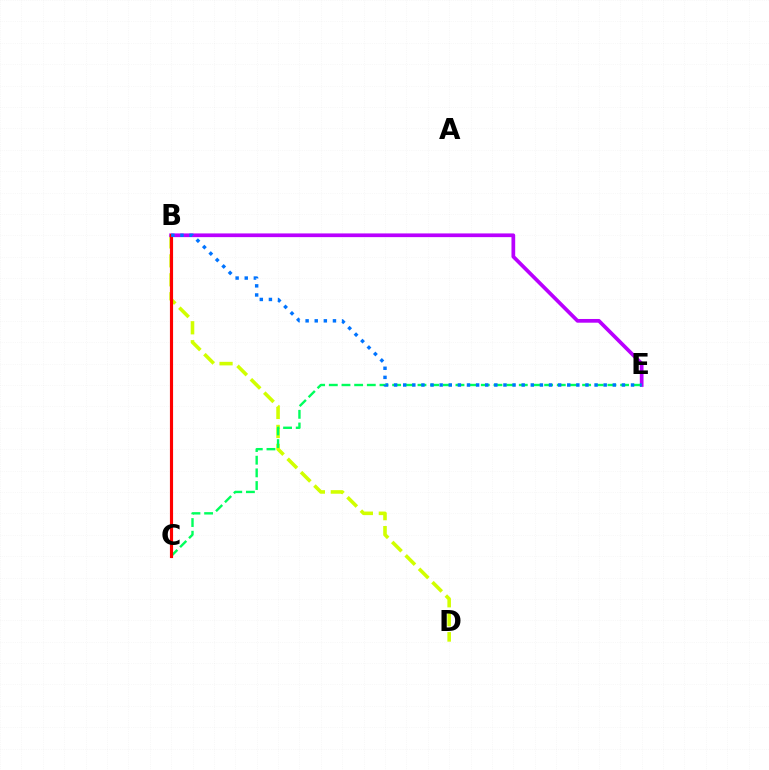{('B', 'D'): [{'color': '#d1ff00', 'line_style': 'dashed', 'thickness': 2.57}], ('B', 'E'): [{'color': '#b900ff', 'line_style': 'solid', 'thickness': 2.67}, {'color': '#0074ff', 'line_style': 'dotted', 'thickness': 2.48}], ('C', 'E'): [{'color': '#00ff5c', 'line_style': 'dashed', 'thickness': 1.72}], ('B', 'C'): [{'color': '#ff0000', 'line_style': 'solid', 'thickness': 2.27}]}